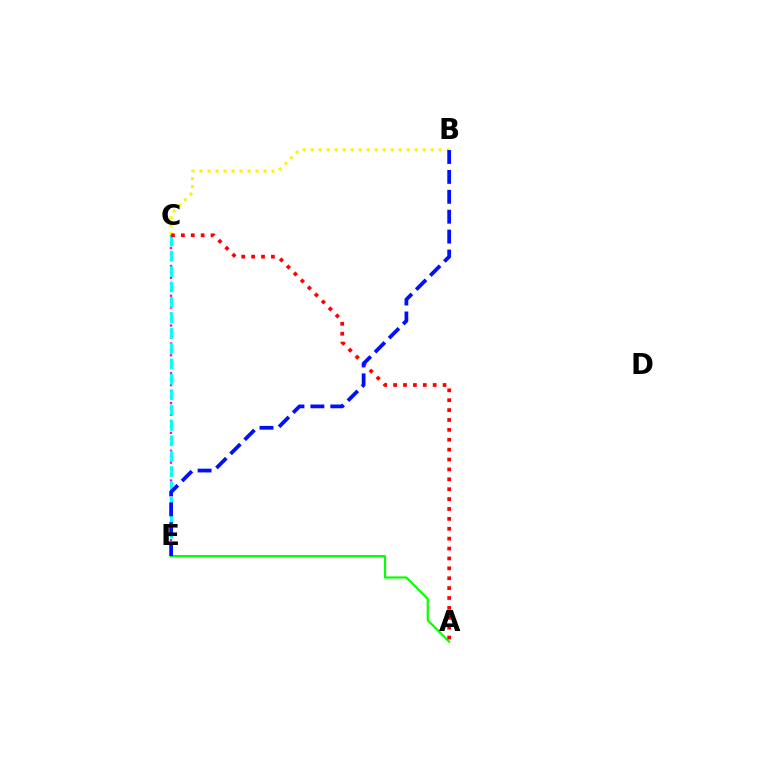{('B', 'C'): [{'color': '#fcf500', 'line_style': 'dotted', 'thickness': 2.17}], ('C', 'E'): [{'color': '#ee00ff', 'line_style': 'dotted', 'thickness': 1.62}, {'color': '#00fff6', 'line_style': 'dashed', 'thickness': 2.09}], ('A', 'E'): [{'color': '#08ff00', 'line_style': 'solid', 'thickness': 1.57}], ('A', 'C'): [{'color': '#ff0000', 'line_style': 'dotted', 'thickness': 2.69}], ('B', 'E'): [{'color': '#0010ff', 'line_style': 'dashed', 'thickness': 2.7}]}